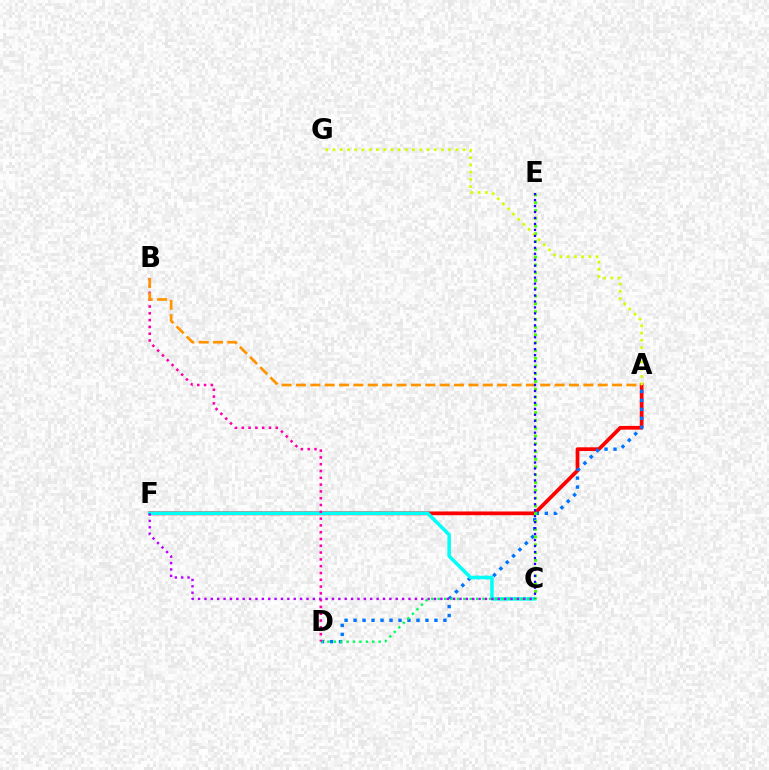{('A', 'F'): [{'color': '#ff0000', 'line_style': 'solid', 'thickness': 2.68}], ('A', 'D'): [{'color': '#0074ff', 'line_style': 'dotted', 'thickness': 2.44}], ('C', 'F'): [{'color': '#00fff6', 'line_style': 'solid', 'thickness': 2.51}, {'color': '#b900ff', 'line_style': 'dotted', 'thickness': 1.73}], ('C', 'E'): [{'color': '#3dff00', 'line_style': 'dotted', 'thickness': 2.11}, {'color': '#2500ff', 'line_style': 'dotted', 'thickness': 1.62}], ('C', 'D'): [{'color': '#00ff5c', 'line_style': 'dotted', 'thickness': 1.74}], ('B', 'D'): [{'color': '#ff00ac', 'line_style': 'dotted', 'thickness': 1.85}], ('A', 'B'): [{'color': '#ff9400', 'line_style': 'dashed', 'thickness': 1.95}], ('A', 'G'): [{'color': '#d1ff00', 'line_style': 'dotted', 'thickness': 1.96}]}